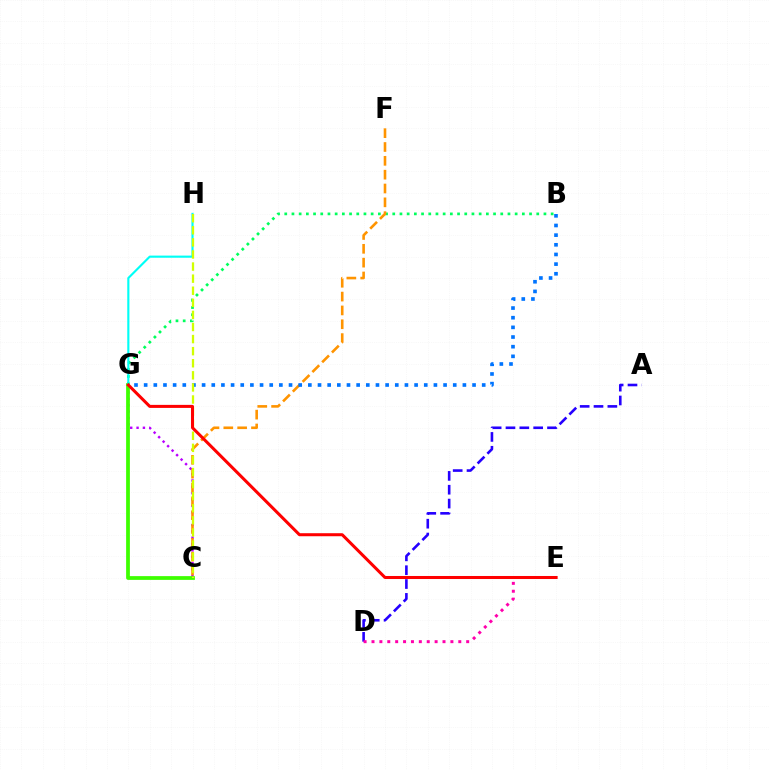{('A', 'D'): [{'color': '#2500ff', 'line_style': 'dashed', 'thickness': 1.88}], ('B', 'G'): [{'color': '#00ff5c', 'line_style': 'dotted', 'thickness': 1.96}, {'color': '#0074ff', 'line_style': 'dotted', 'thickness': 2.62}], ('C', 'G'): [{'color': '#b900ff', 'line_style': 'dotted', 'thickness': 1.73}, {'color': '#3dff00', 'line_style': 'solid', 'thickness': 2.71}], ('C', 'F'): [{'color': '#ff9400', 'line_style': 'dashed', 'thickness': 1.88}], ('D', 'E'): [{'color': '#ff00ac', 'line_style': 'dotted', 'thickness': 2.14}], ('G', 'H'): [{'color': '#00fff6', 'line_style': 'solid', 'thickness': 1.54}], ('C', 'H'): [{'color': '#d1ff00', 'line_style': 'dashed', 'thickness': 1.64}], ('E', 'G'): [{'color': '#ff0000', 'line_style': 'solid', 'thickness': 2.18}]}